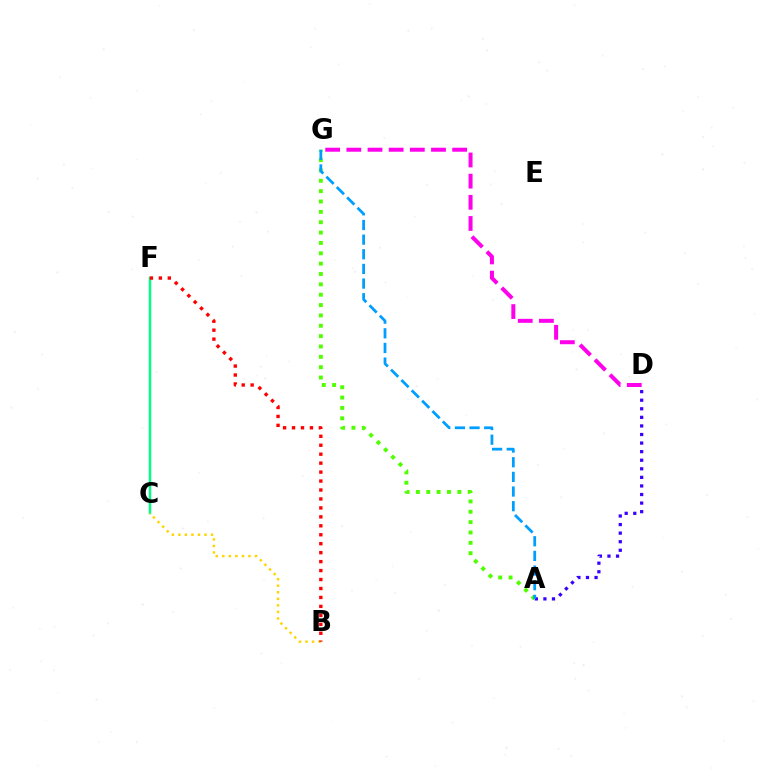{('C', 'F'): [{'color': '#00ff86', 'line_style': 'solid', 'thickness': 1.79}], ('A', 'G'): [{'color': '#4fff00', 'line_style': 'dotted', 'thickness': 2.81}, {'color': '#009eff', 'line_style': 'dashed', 'thickness': 1.99}], ('A', 'D'): [{'color': '#3700ff', 'line_style': 'dotted', 'thickness': 2.33}], ('D', 'G'): [{'color': '#ff00ed', 'line_style': 'dashed', 'thickness': 2.88}], ('B', 'C'): [{'color': '#ffd500', 'line_style': 'dotted', 'thickness': 1.77}], ('B', 'F'): [{'color': '#ff0000', 'line_style': 'dotted', 'thickness': 2.43}]}